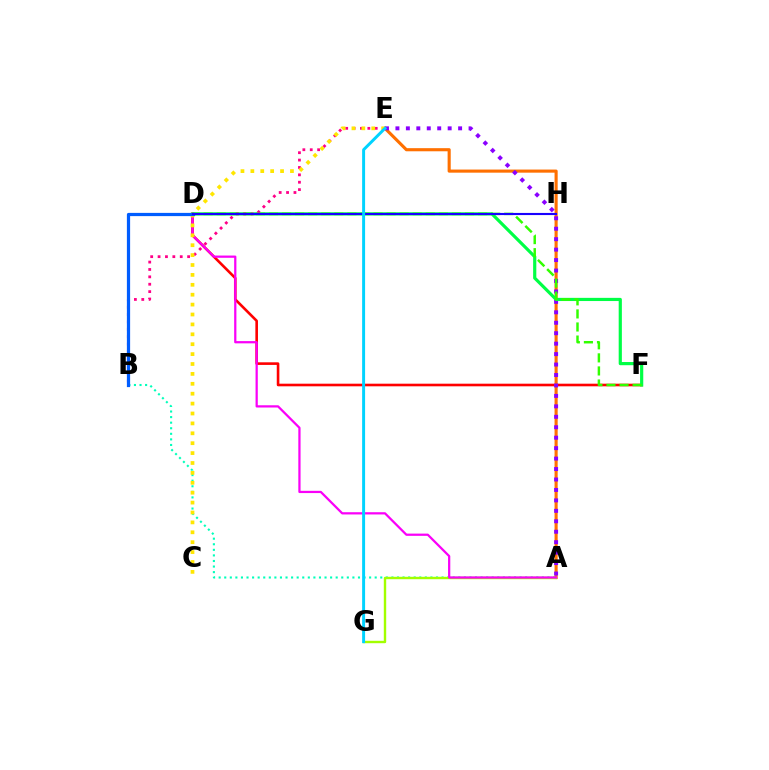{('D', 'F'): [{'color': '#ff0000', 'line_style': 'solid', 'thickness': 1.88}, {'color': '#00ff45', 'line_style': 'solid', 'thickness': 2.29}, {'color': '#31ff00', 'line_style': 'dashed', 'thickness': 1.78}], ('A', 'B'): [{'color': '#00ffbb', 'line_style': 'dotted', 'thickness': 1.51}], ('A', 'E'): [{'color': '#ff7000', 'line_style': 'solid', 'thickness': 2.24}, {'color': '#8a00ff', 'line_style': 'dotted', 'thickness': 2.84}], ('A', 'G'): [{'color': '#a2ff00', 'line_style': 'solid', 'thickness': 1.73}], ('A', 'D'): [{'color': '#fa00f9', 'line_style': 'solid', 'thickness': 1.61}], ('B', 'E'): [{'color': '#ff0088', 'line_style': 'dotted', 'thickness': 2.01}], ('C', 'E'): [{'color': '#ffe600', 'line_style': 'dotted', 'thickness': 2.69}], ('B', 'D'): [{'color': '#005dff', 'line_style': 'solid', 'thickness': 2.32}], ('D', 'H'): [{'color': '#1900ff', 'line_style': 'solid', 'thickness': 1.53}], ('E', 'G'): [{'color': '#00d3ff', 'line_style': 'solid', 'thickness': 2.13}]}